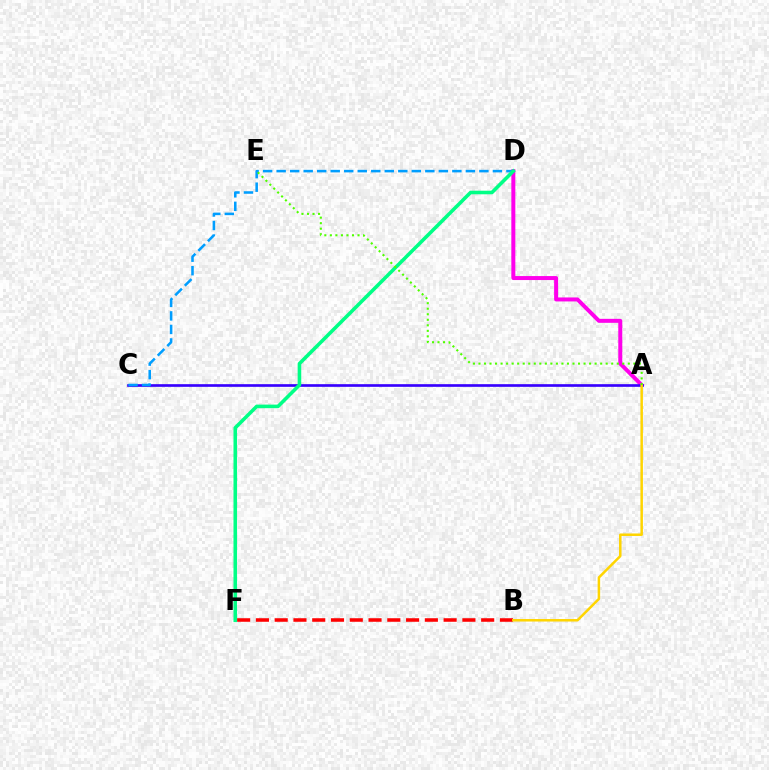{('A', 'D'): [{'color': '#ff00ed', 'line_style': 'solid', 'thickness': 2.87}], ('A', 'C'): [{'color': '#3700ff', 'line_style': 'solid', 'thickness': 1.92}], ('C', 'D'): [{'color': '#009eff', 'line_style': 'dashed', 'thickness': 1.84}], ('B', 'F'): [{'color': '#ff0000', 'line_style': 'dashed', 'thickness': 2.55}], ('D', 'F'): [{'color': '#00ff86', 'line_style': 'solid', 'thickness': 2.58}], ('A', 'B'): [{'color': '#ffd500', 'line_style': 'solid', 'thickness': 1.8}], ('A', 'E'): [{'color': '#4fff00', 'line_style': 'dotted', 'thickness': 1.5}]}